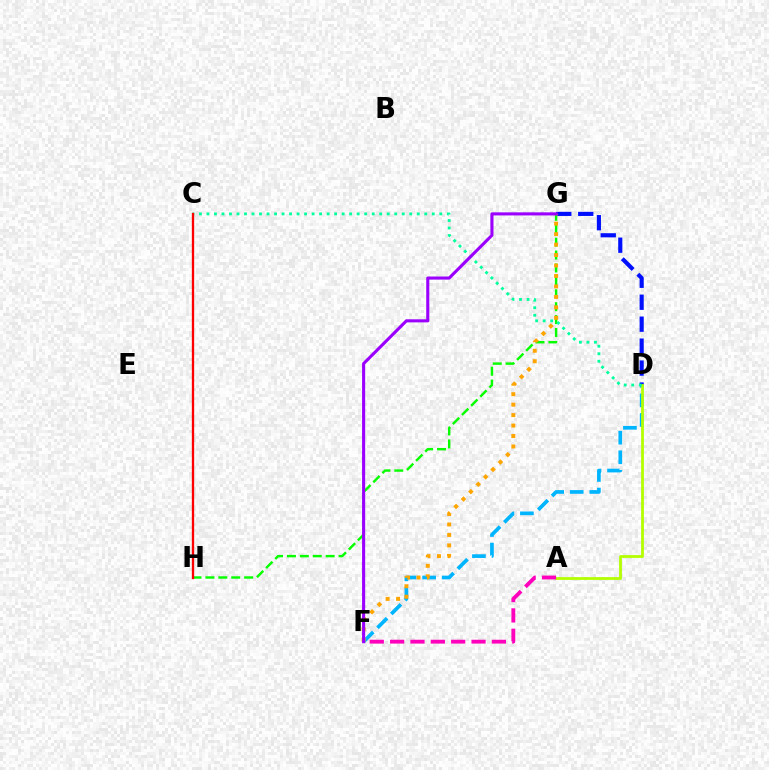{('D', 'G'): [{'color': '#0010ff', 'line_style': 'dashed', 'thickness': 2.98}], ('G', 'H'): [{'color': '#08ff00', 'line_style': 'dashed', 'thickness': 1.75}], ('D', 'F'): [{'color': '#00b5ff', 'line_style': 'dashed', 'thickness': 2.66}], ('A', 'D'): [{'color': '#b3ff00', 'line_style': 'solid', 'thickness': 2.01}], ('F', 'G'): [{'color': '#ffa500', 'line_style': 'dotted', 'thickness': 2.84}, {'color': '#9b00ff', 'line_style': 'solid', 'thickness': 2.23}], ('A', 'F'): [{'color': '#ff00bd', 'line_style': 'dashed', 'thickness': 2.76}], ('C', 'D'): [{'color': '#00ff9d', 'line_style': 'dotted', 'thickness': 2.04}], ('C', 'H'): [{'color': '#ff0000', 'line_style': 'solid', 'thickness': 1.68}]}